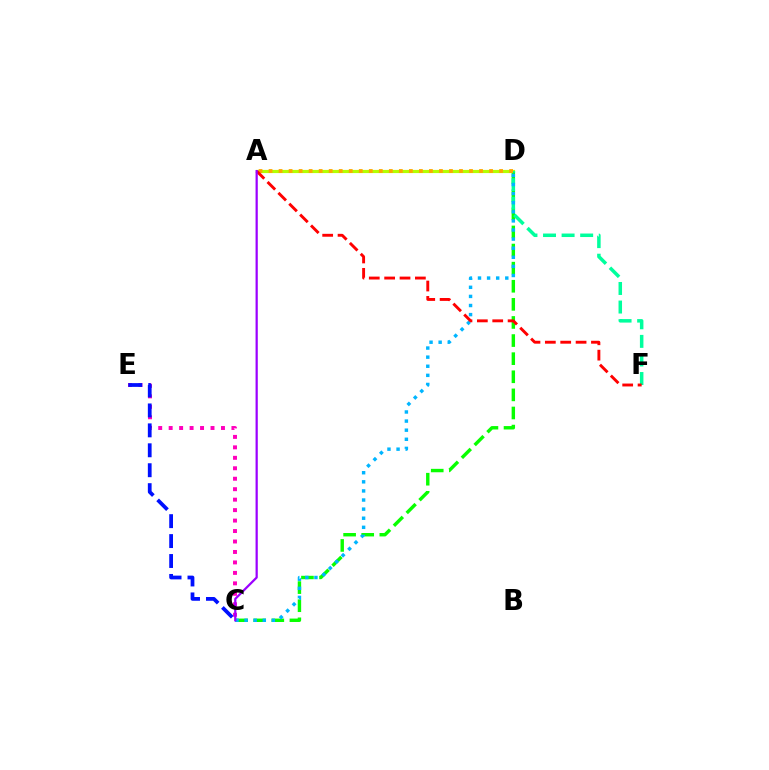{('A', 'D'): [{'color': '#b3ff00', 'line_style': 'solid', 'thickness': 2.28}, {'color': '#ffa500', 'line_style': 'dotted', 'thickness': 2.72}], ('C', 'D'): [{'color': '#08ff00', 'line_style': 'dashed', 'thickness': 2.46}, {'color': '#00b5ff', 'line_style': 'dotted', 'thickness': 2.47}], ('D', 'F'): [{'color': '#00ff9d', 'line_style': 'dashed', 'thickness': 2.52}], ('C', 'E'): [{'color': '#ff00bd', 'line_style': 'dotted', 'thickness': 2.84}, {'color': '#0010ff', 'line_style': 'dashed', 'thickness': 2.71}], ('A', 'F'): [{'color': '#ff0000', 'line_style': 'dashed', 'thickness': 2.09}], ('A', 'C'): [{'color': '#9b00ff', 'line_style': 'solid', 'thickness': 1.61}]}